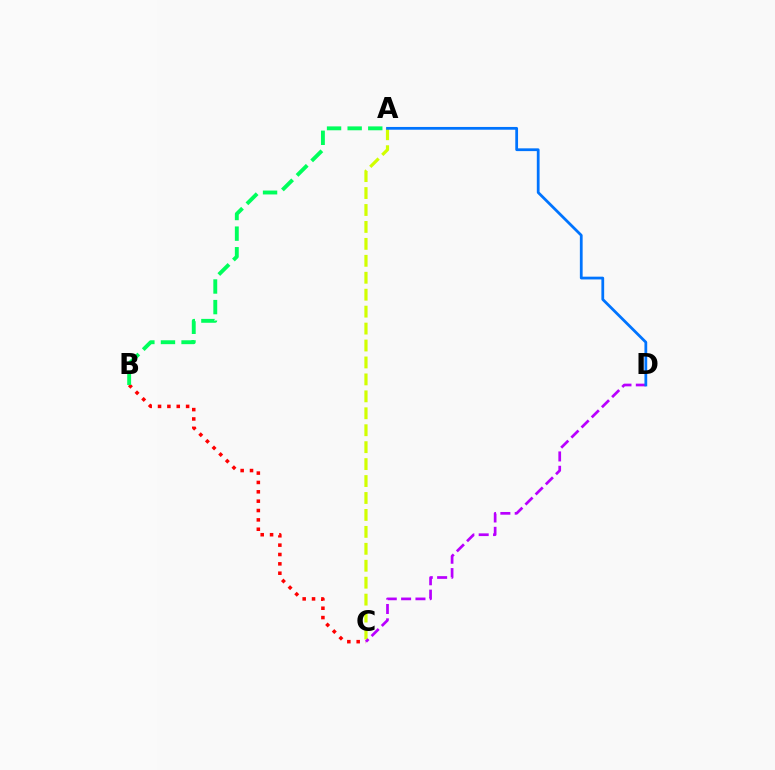{('A', 'C'): [{'color': '#d1ff00', 'line_style': 'dashed', 'thickness': 2.3}], ('B', 'C'): [{'color': '#ff0000', 'line_style': 'dotted', 'thickness': 2.54}], ('C', 'D'): [{'color': '#b900ff', 'line_style': 'dashed', 'thickness': 1.95}], ('A', 'D'): [{'color': '#0074ff', 'line_style': 'solid', 'thickness': 1.99}], ('A', 'B'): [{'color': '#00ff5c', 'line_style': 'dashed', 'thickness': 2.8}]}